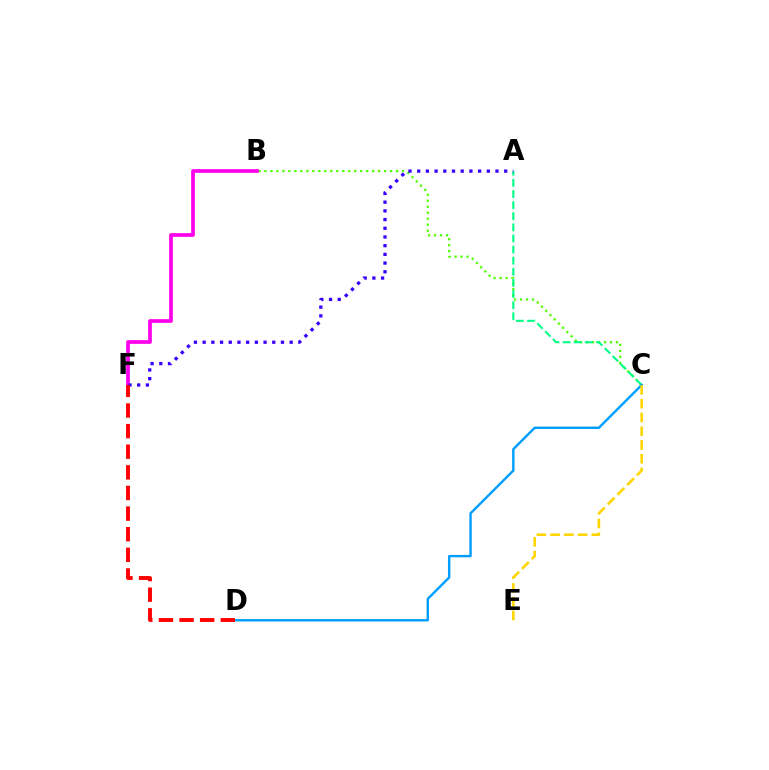{('B', 'C'): [{'color': '#4fff00', 'line_style': 'dotted', 'thickness': 1.62}], ('A', 'C'): [{'color': '#00ff86', 'line_style': 'dashed', 'thickness': 1.51}], ('B', 'F'): [{'color': '#ff00ed', 'line_style': 'solid', 'thickness': 2.67}], ('C', 'D'): [{'color': '#009eff', 'line_style': 'solid', 'thickness': 1.73}], ('A', 'F'): [{'color': '#3700ff', 'line_style': 'dotted', 'thickness': 2.36}], ('D', 'F'): [{'color': '#ff0000', 'line_style': 'dashed', 'thickness': 2.8}], ('C', 'E'): [{'color': '#ffd500', 'line_style': 'dashed', 'thickness': 1.87}]}